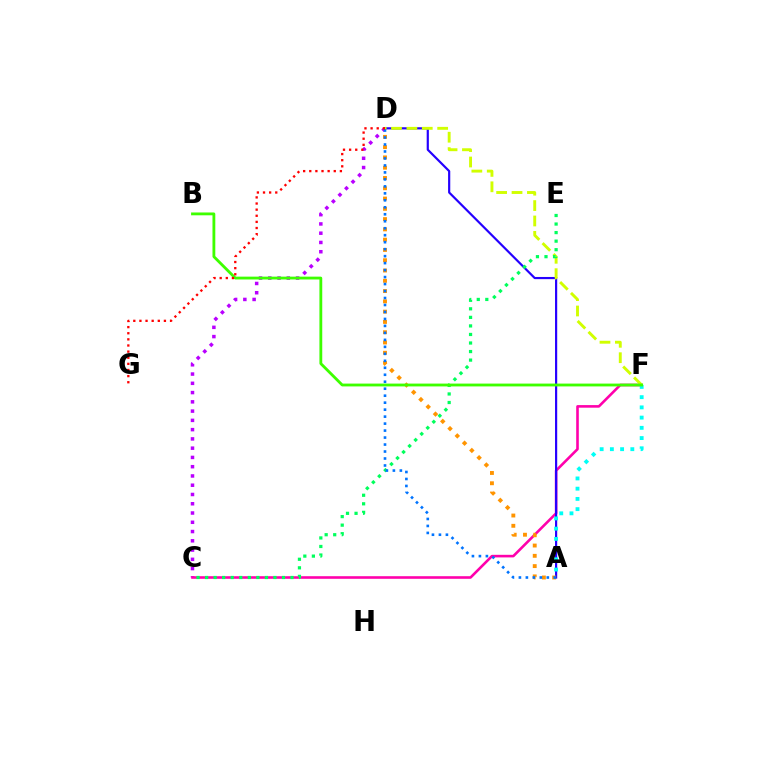{('C', 'D'): [{'color': '#b900ff', 'line_style': 'dotted', 'thickness': 2.52}], ('C', 'F'): [{'color': '#ff00ac', 'line_style': 'solid', 'thickness': 1.87}], ('A', 'D'): [{'color': '#2500ff', 'line_style': 'solid', 'thickness': 1.57}, {'color': '#ff9400', 'line_style': 'dotted', 'thickness': 2.79}, {'color': '#0074ff', 'line_style': 'dotted', 'thickness': 1.9}], ('A', 'F'): [{'color': '#00fff6', 'line_style': 'dotted', 'thickness': 2.78}], ('D', 'F'): [{'color': '#d1ff00', 'line_style': 'dashed', 'thickness': 2.09}], ('C', 'E'): [{'color': '#00ff5c', 'line_style': 'dotted', 'thickness': 2.32}], ('B', 'F'): [{'color': '#3dff00', 'line_style': 'solid', 'thickness': 2.03}], ('D', 'G'): [{'color': '#ff0000', 'line_style': 'dotted', 'thickness': 1.66}]}